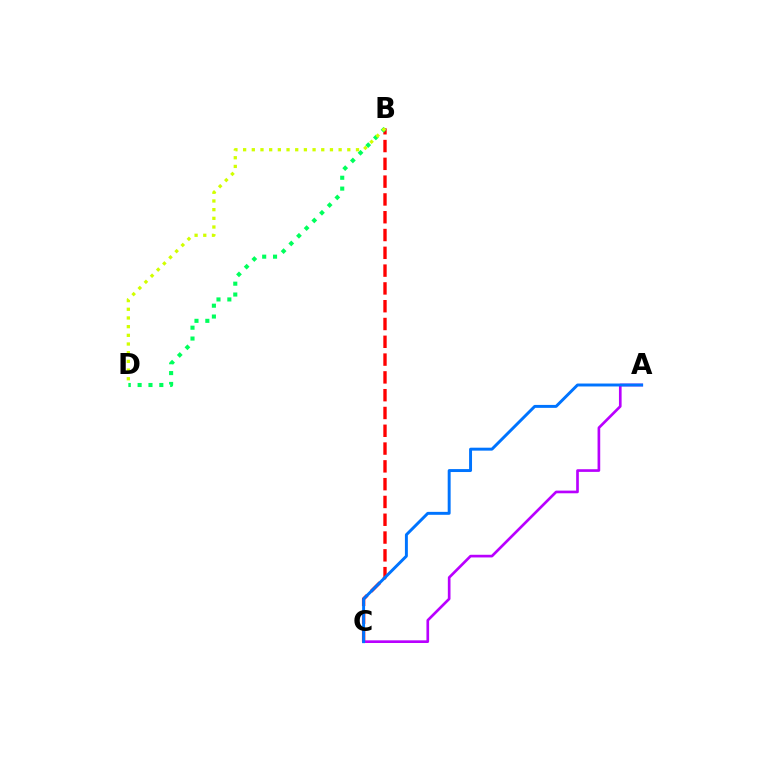{('B', 'C'): [{'color': '#ff0000', 'line_style': 'dashed', 'thickness': 2.42}], ('A', 'C'): [{'color': '#b900ff', 'line_style': 'solid', 'thickness': 1.92}, {'color': '#0074ff', 'line_style': 'solid', 'thickness': 2.12}], ('B', 'D'): [{'color': '#00ff5c', 'line_style': 'dotted', 'thickness': 2.95}, {'color': '#d1ff00', 'line_style': 'dotted', 'thickness': 2.36}]}